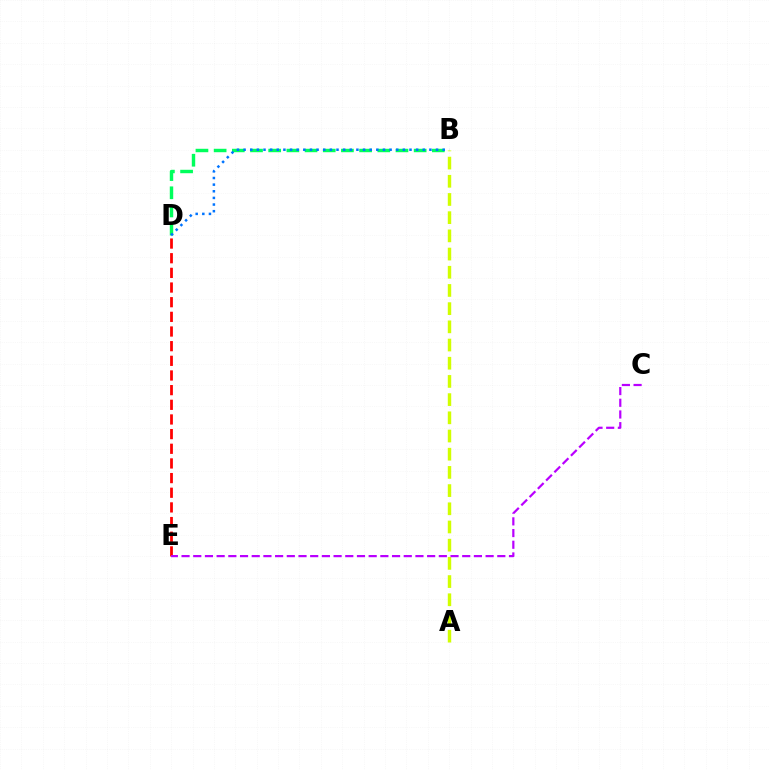{('B', 'D'): [{'color': '#00ff5c', 'line_style': 'dashed', 'thickness': 2.47}, {'color': '#0074ff', 'line_style': 'dotted', 'thickness': 1.8}], ('A', 'B'): [{'color': '#d1ff00', 'line_style': 'dashed', 'thickness': 2.47}], ('D', 'E'): [{'color': '#ff0000', 'line_style': 'dashed', 'thickness': 1.99}], ('C', 'E'): [{'color': '#b900ff', 'line_style': 'dashed', 'thickness': 1.59}]}